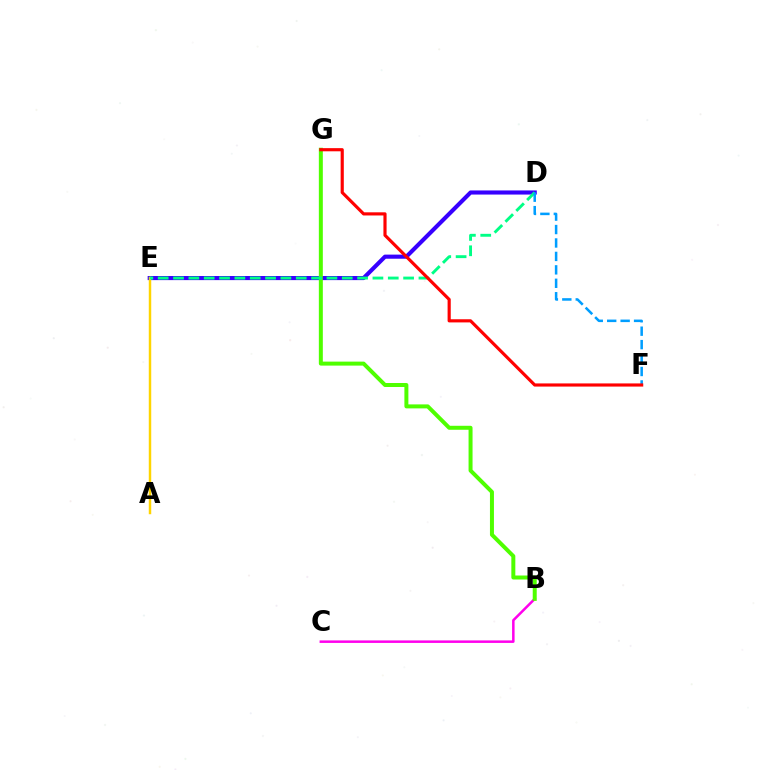{('B', 'C'): [{'color': '#ff00ed', 'line_style': 'solid', 'thickness': 1.81}], ('D', 'E'): [{'color': '#3700ff', 'line_style': 'solid', 'thickness': 2.96}, {'color': '#00ff86', 'line_style': 'dashed', 'thickness': 2.08}], ('B', 'G'): [{'color': '#4fff00', 'line_style': 'solid', 'thickness': 2.87}], ('A', 'E'): [{'color': '#ffd500', 'line_style': 'solid', 'thickness': 1.77}], ('D', 'F'): [{'color': '#009eff', 'line_style': 'dashed', 'thickness': 1.83}], ('F', 'G'): [{'color': '#ff0000', 'line_style': 'solid', 'thickness': 2.27}]}